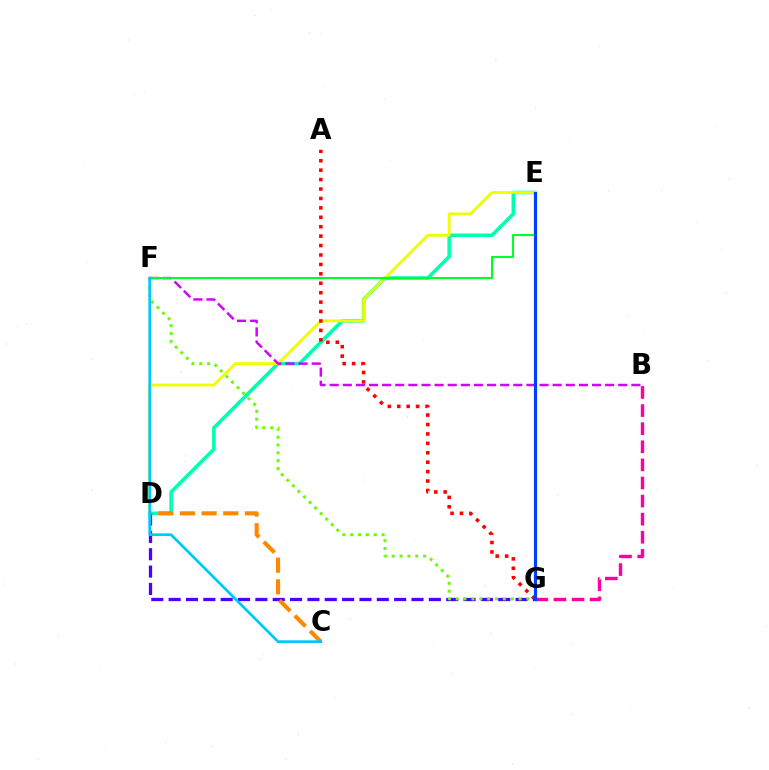{('D', 'E'): [{'color': '#00ffaf', 'line_style': 'solid', 'thickness': 2.57}, {'color': '#eeff00', 'line_style': 'solid', 'thickness': 2.03}], ('A', 'G'): [{'color': '#ff0000', 'line_style': 'dotted', 'thickness': 2.56}], ('D', 'G'): [{'color': '#4f00ff', 'line_style': 'dashed', 'thickness': 2.36}], ('B', 'F'): [{'color': '#d600ff', 'line_style': 'dashed', 'thickness': 1.78}], ('F', 'G'): [{'color': '#66ff00', 'line_style': 'dotted', 'thickness': 2.14}], ('E', 'F'): [{'color': '#00ff27', 'line_style': 'solid', 'thickness': 1.5}], ('B', 'G'): [{'color': '#ff00a0', 'line_style': 'dashed', 'thickness': 2.46}], ('E', 'G'): [{'color': '#003fff', 'line_style': 'solid', 'thickness': 2.28}], ('C', 'D'): [{'color': '#ff8800', 'line_style': 'dashed', 'thickness': 2.94}], ('C', 'F'): [{'color': '#00c7ff', 'line_style': 'solid', 'thickness': 1.95}]}